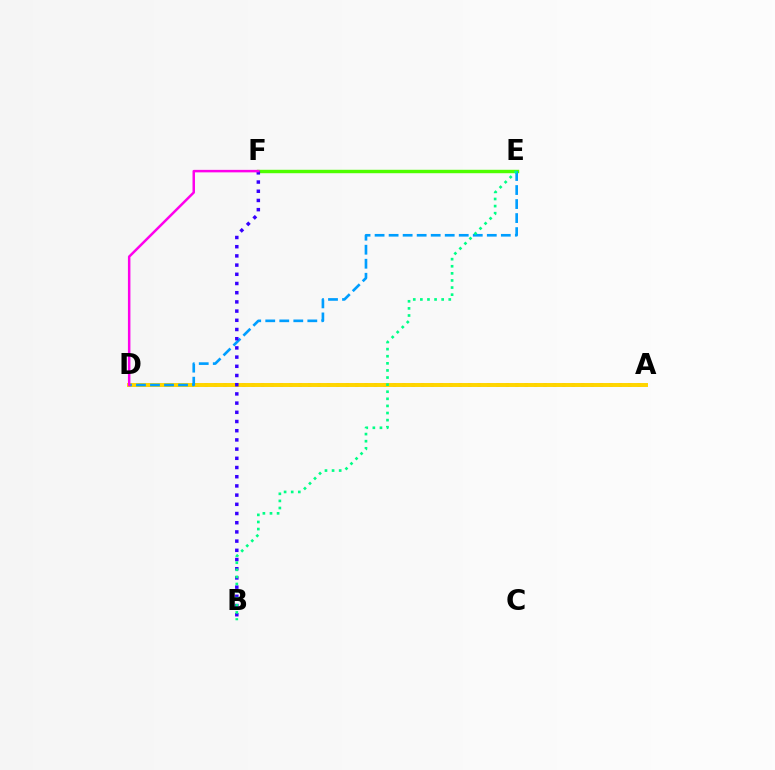{('A', 'D'): [{'color': '#ff0000', 'line_style': 'dotted', 'thickness': 2.56}, {'color': '#ffd500', 'line_style': 'solid', 'thickness': 2.85}], ('E', 'F'): [{'color': '#4fff00', 'line_style': 'solid', 'thickness': 2.47}], ('D', 'E'): [{'color': '#009eff', 'line_style': 'dashed', 'thickness': 1.91}], ('B', 'F'): [{'color': '#3700ff', 'line_style': 'dotted', 'thickness': 2.5}], ('D', 'F'): [{'color': '#ff00ed', 'line_style': 'solid', 'thickness': 1.79}], ('B', 'E'): [{'color': '#00ff86', 'line_style': 'dotted', 'thickness': 1.93}]}